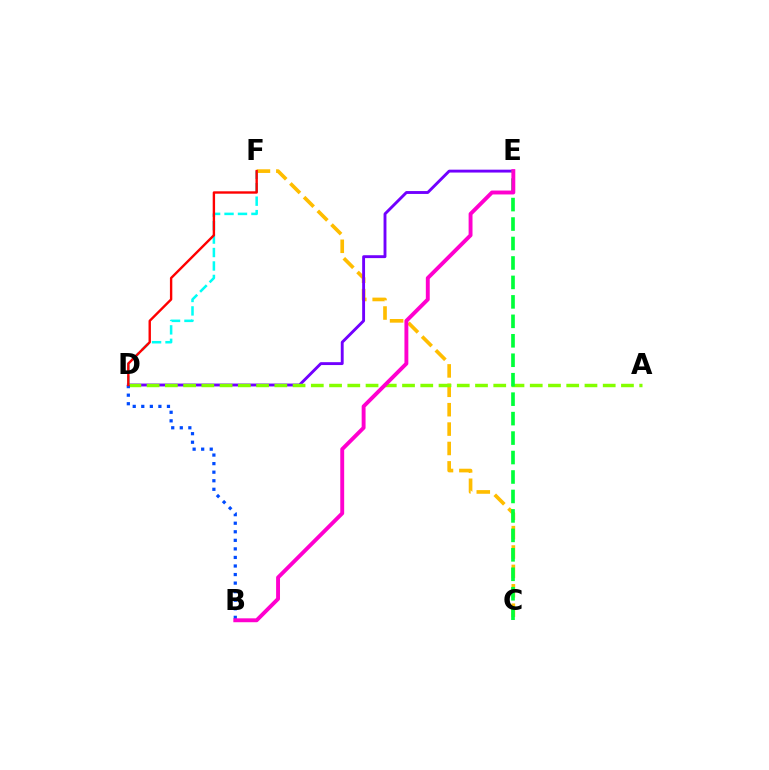{('C', 'F'): [{'color': '#ffbd00', 'line_style': 'dashed', 'thickness': 2.63}], ('D', 'F'): [{'color': '#00fff6', 'line_style': 'dashed', 'thickness': 1.83}, {'color': '#ff0000', 'line_style': 'solid', 'thickness': 1.72}], ('D', 'E'): [{'color': '#7200ff', 'line_style': 'solid', 'thickness': 2.08}], ('A', 'D'): [{'color': '#84ff00', 'line_style': 'dashed', 'thickness': 2.48}], ('C', 'E'): [{'color': '#00ff39', 'line_style': 'dashed', 'thickness': 2.64}], ('B', 'D'): [{'color': '#004bff', 'line_style': 'dotted', 'thickness': 2.32}], ('B', 'E'): [{'color': '#ff00cf', 'line_style': 'solid', 'thickness': 2.8}]}